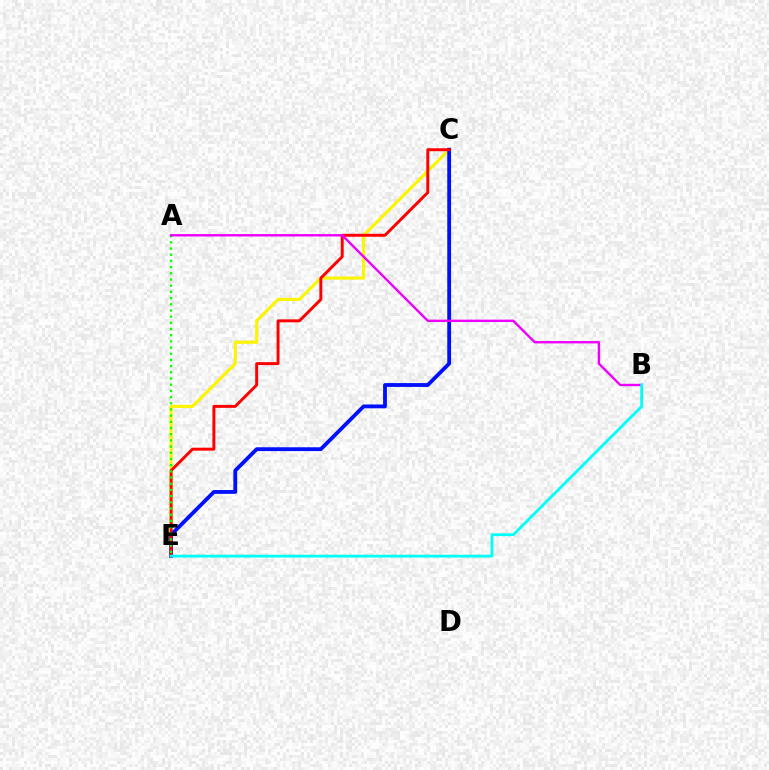{('C', 'E'): [{'color': '#fcf500', 'line_style': 'solid', 'thickness': 2.24}, {'color': '#0010ff', 'line_style': 'solid', 'thickness': 2.75}, {'color': '#ff0000', 'line_style': 'solid', 'thickness': 2.12}], ('A', 'E'): [{'color': '#08ff00', 'line_style': 'dotted', 'thickness': 1.68}], ('A', 'B'): [{'color': '#ee00ff', 'line_style': 'solid', 'thickness': 1.72}], ('B', 'E'): [{'color': '#00fff6', 'line_style': 'solid', 'thickness': 2.02}]}